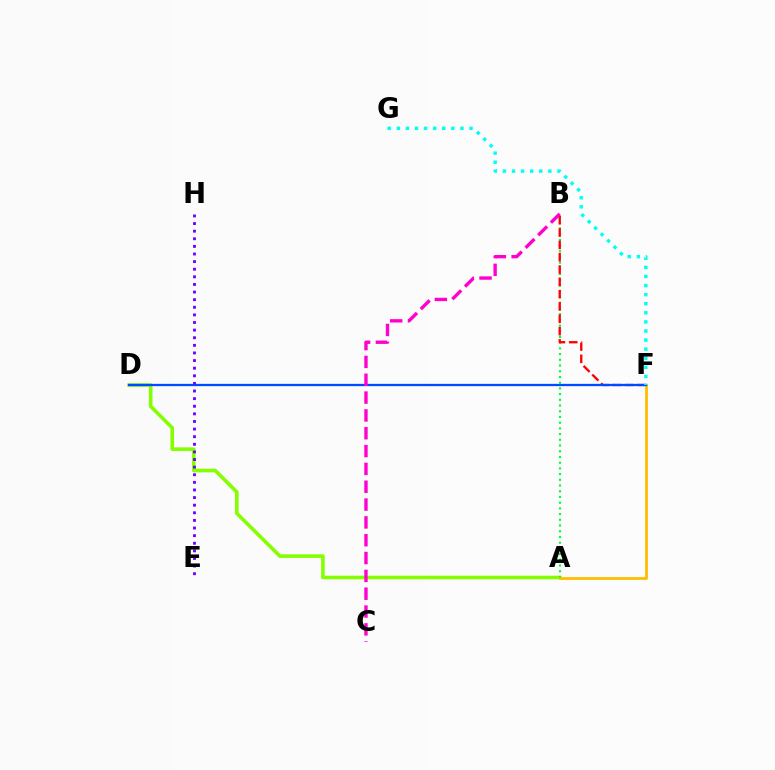{('A', 'D'): [{'color': '#84ff00', 'line_style': 'solid', 'thickness': 2.58}], ('A', 'B'): [{'color': '#00ff39', 'line_style': 'dotted', 'thickness': 1.55}], ('B', 'F'): [{'color': '#ff0000', 'line_style': 'dashed', 'thickness': 1.67}], ('A', 'F'): [{'color': '#ffbd00', 'line_style': 'solid', 'thickness': 2.0}], ('D', 'F'): [{'color': '#004bff', 'line_style': 'solid', 'thickness': 1.65}], ('F', 'G'): [{'color': '#00fff6', 'line_style': 'dotted', 'thickness': 2.47}], ('E', 'H'): [{'color': '#7200ff', 'line_style': 'dotted', 'thickness': 2.07}], ('B', 'C'): [{'color': '#ff00cf', 'line_style': 'dashed', 'thickness': 2.42}]}